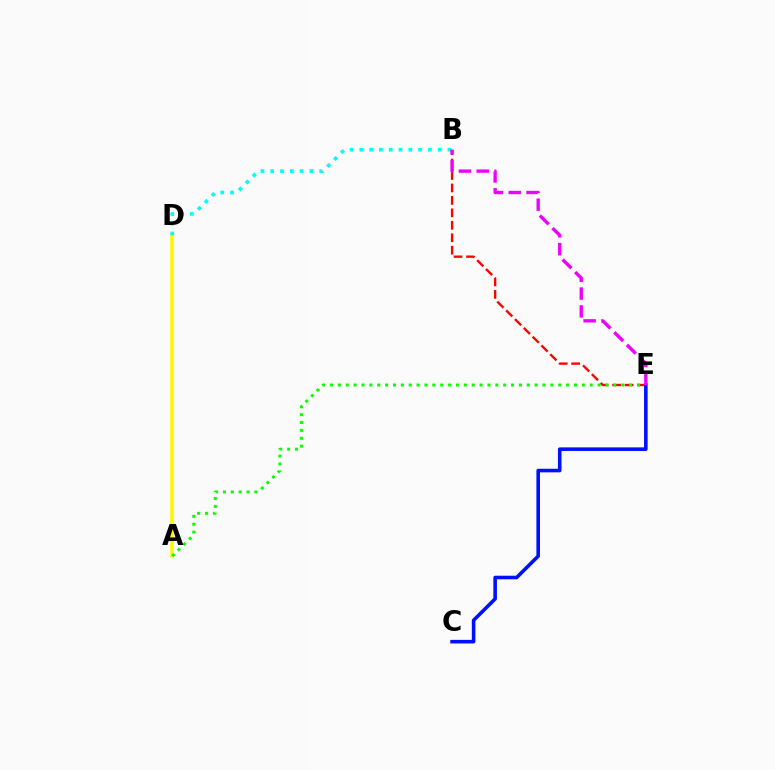{('A', 'D'): [{'color': '#fcf500', 'line_style': 'solid', 'thickness': 2.53}], ('B', 'D'): [{'color': '#00fff6', 'line_style': 'dotted', 'thickness': 2.66}], ('B', 'E'): [{'color': '#ff0000', 'line_style': 'dashed', 'thickness': 1.69}, {'color': '#ee00ff', 'line_style': 'dashed', 'thickness': 2.42}], ('A', 'E'): [{'color': '#08ff00', 'line_style': 'dotted', 'thickness': 2.14}], ('C', 'E'): [{'color': '#0010ff', 'line_style': 'solid', 'thickness': 2.58}]}